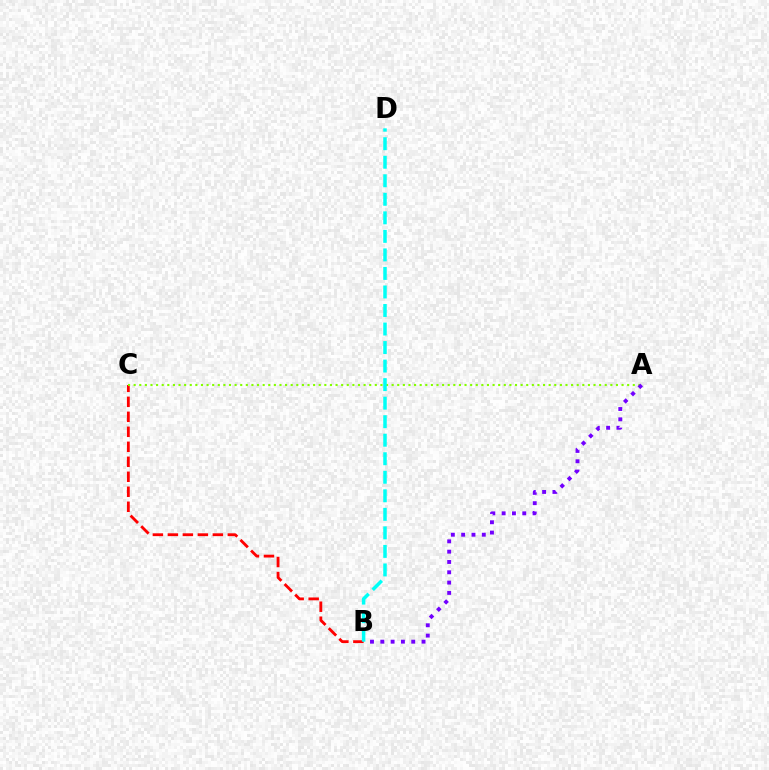{('B', 'C'): [{'color': '#ff0000', 'line_style': 'dashed', 'thickness': 2.04}], ('A', 'C'): [{'color': '#84ff00', 'line_style': 'dotted', 'thickness': 1.52}], ('A', 'B'): [{'color': '#7200ff', 'line_style': 'dotted', 'thickness': 2.8}], ('B', 'D'): [{'color': '#00fff6', 'line_style': 'dashed', 'thickness': 2.52}]}